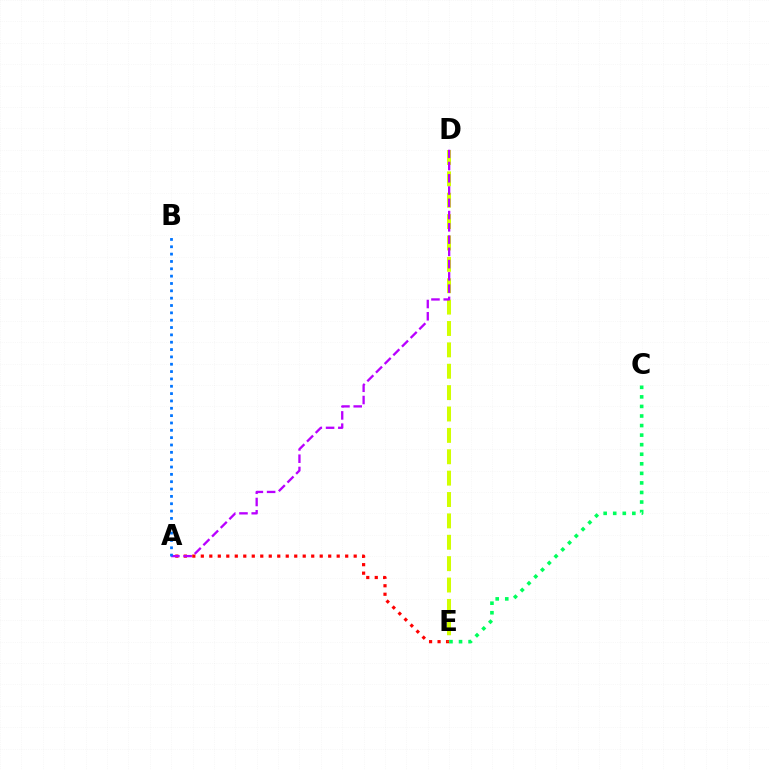{('A', 'E'): [{'color': '#ff0000', 'line_style': 'dotted', 'thickness': 2.31}], ('D', 'E'): [{'color': '#d1ff00', 'line_style': 'dashed', 'thickness': 2.9}], ('C', 'E'): [{'color': '#00ff5c', 'line_style': 'dotted', 'thickness': 2.6}], ('A', 'D'): [{'color': '#b900ff', 'line_style': 'dashed', 'thickness': 1.67}], ('A', 'B'): [{'color': '#0074ff', 'line_style': 'dotted', 'thickness': 1.99}]}